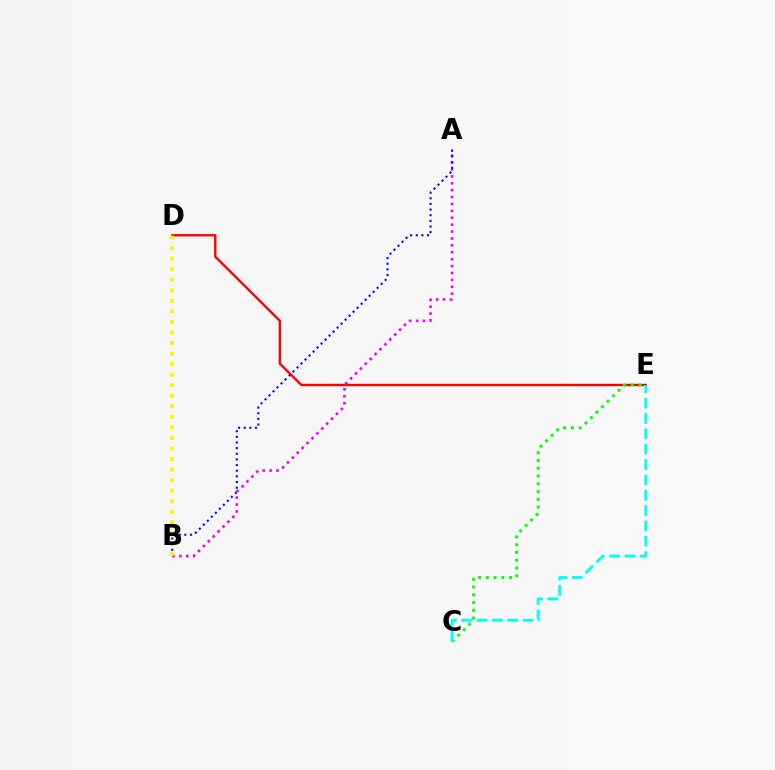{('D', 'E'): [{'color': '#ff0000', 'line_style': 'solid', 'thickness': 1.69}], ('A', 'B'): [{'color': '#ee00ff', 'line_style': 'dotted', 'thickness': 1.87}, {'color': '#0010ff', 'line_style': 'dotted', 'thickness': 1.53}], ('C', 'E'): [{'color': '#08ff00', 'line_style': 'dotted', 'thickness': 2.11}, {'color': '#00fff6', 'line_style': 'dashed', 'thickness': 2.08}], ('B', 'D'): [{'color': '#fcf500', 'line_style': 'dotted', 'thickness': 2.87}]}